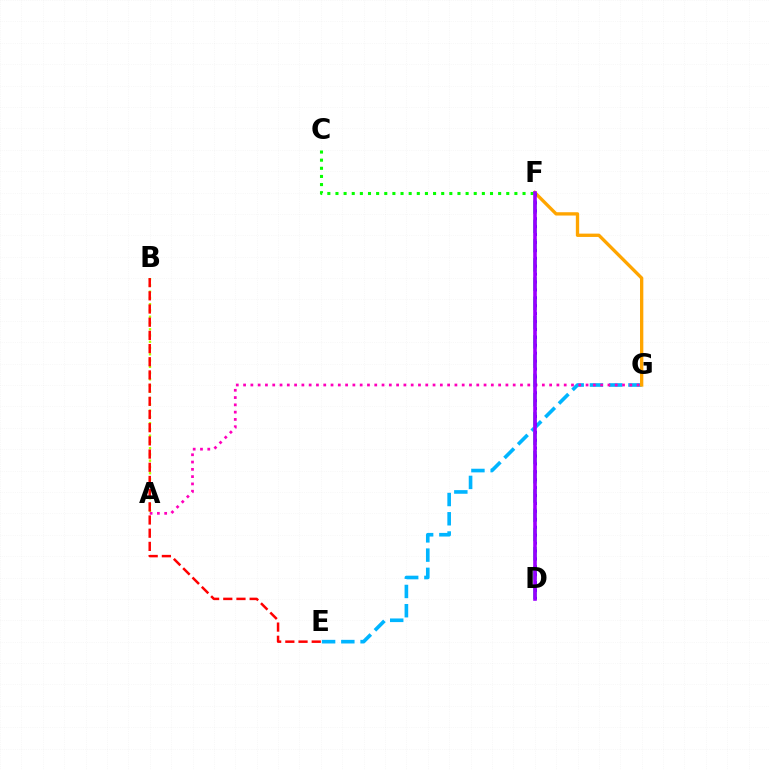{('E', 'G'): [{'color': '#00b5ff', 'line_style': 'dashed', 'thickness': 2.61}], ('D', 'F'): [{'color': '#00ff9d', 'line_style': 'dashed', 'thickness': 2.62}, {'color': '#0010ff', 'line_style': 'dotted', 'thickness': 2.15}, {'color': '#9b00ff', 'line_style': 'solid', 'thickness': 2.6}], ('A', 'B'): [{'color': '#b3ff00', 'line_style': 'dotted', 'thickness': 1.7}], ('F', 'G'): [{'color': '#ffa500', 'line_style': 'solid', 'thickness': 2.39}], ('B', 'E'): [{'color': '#ff0000', 'line_style': 'dashed', 'thickness': 1.79}], ('C', 'F'): [{'color': '#08ff00', 'line_style': 'dotted', 'thickness': 2.21}], ('A', 'G'): [{'color': '#ff00bd', 'line_style': 'dotted', 'thickness': 1.98}]}